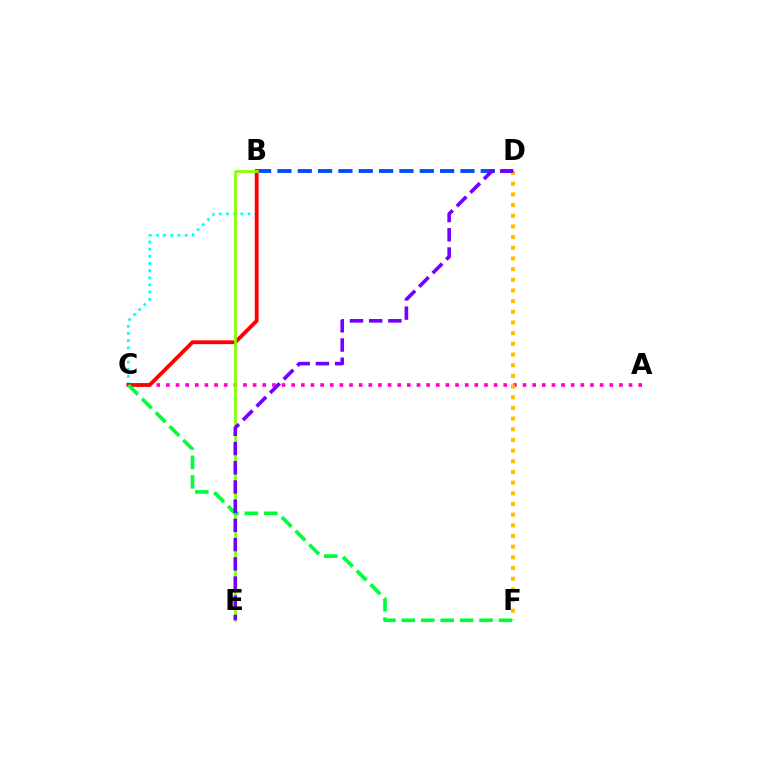{('A', 'C'): [{'color': '#ff00cf', 'line_style': 'dotted', 'thickness': 2.62}], ('B', 'D'): [{'color': '#004bff', 'line_style': 'dashed', 'thickness': 2.76}], ('B', 'C'): [{'color': '#00fff6', 'line_style': 'dotted', 'thickness': 1.95}, {'color': '#ff0000', 'line_style': 'solid', 'thickness': 2.75}], ('B', 'E'): [{'color': '#84ff00', 'line_style': 'solid', 'thickness': 1.95}], ('C', 'F'): [{'color': '#00ff39', 'line_style': 'dashed', 'thickness': 2.64}], ('D', 'F'): [{'color': '#ffbd00', 'line_style': 'dotted', 'thickness': 2.9}], ('D', 'E'): [{'color': '#7200ff', 'line_style': 'dashed', 'thickness': 2.61}]}